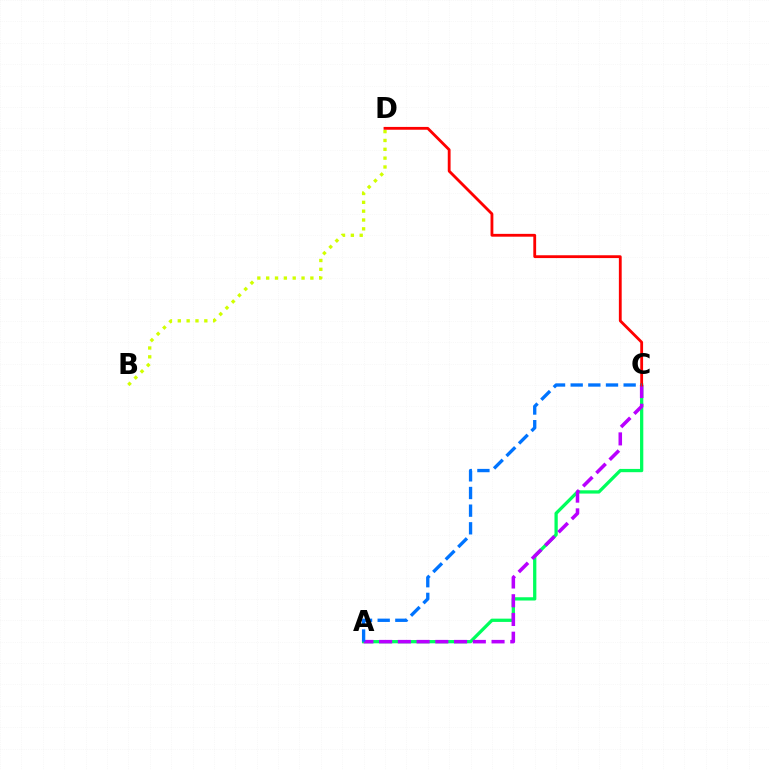{('A', 'C'): [{'color': '#00ff5c', 'line_style': 'solid', 'thickness': 2.36}, {'color': '#b900ff', 'line_style': 'dashed', 'thickness': 2.55}, {'color': '#0074ff', 'line_style': 'dashed', 'thickness': 2.4}], ('B', 'D'): [{'color': '#d1ff00', 'line_style': 'dotted', 'thickness': 2.4}], ('C', 'D'): [{'color': '#ff0000', 'line_style': 'solid', 'thickness': 2.03}]}